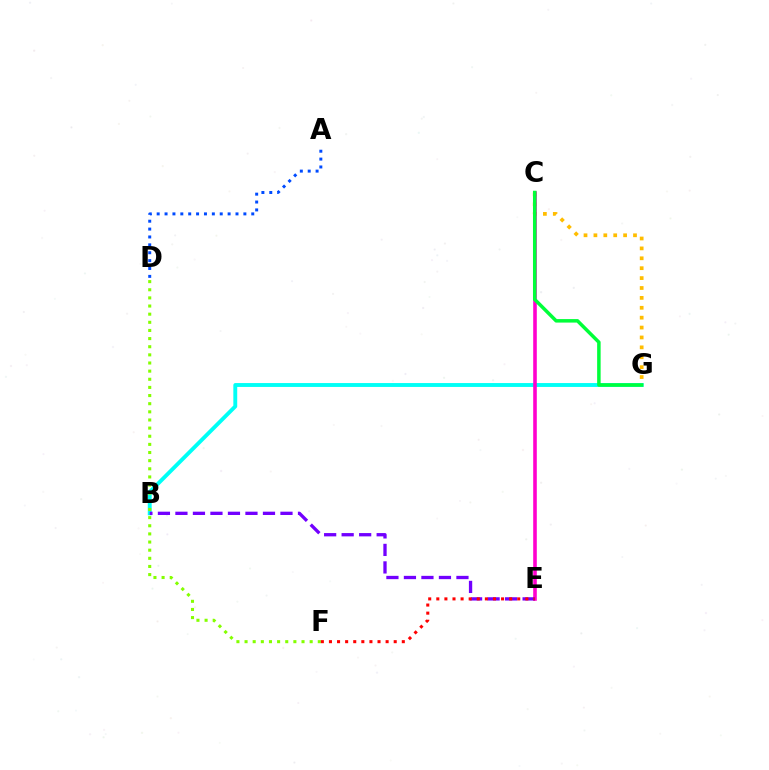{('B', 'G'): [{'color': '#00fff6', 'line_style': 'solid', 'thickness': 2.8}], ('C', 'G'): [{'color': '#ffbd00', 'line_style': 'dotted', 'thickness': 2.69}, {'color': '#00ff39', 'line_style': 'solid', 'thickness': 2.52}], ('C', 'E'): [{'color': '#ff00cf', 'line_style': 'solid', 'thickness': 2.58}], ('A', 'D'): [{'color': '#004bff', 'line_style': 'dotted', 'thickness': 2.14}], ('B', 'E'): [{'color': '#7200ff', 'line_style': 'dashed', 'thickness': 2.38}], ('D', 'F'): [{'color': '#84ff00', 'line_style': 'dotted', 'thickness': 2.21}], ('E', 'F'): [{'color': '#ff0000', 'line_style': 'dotted', 'thickness': 2.2}]}